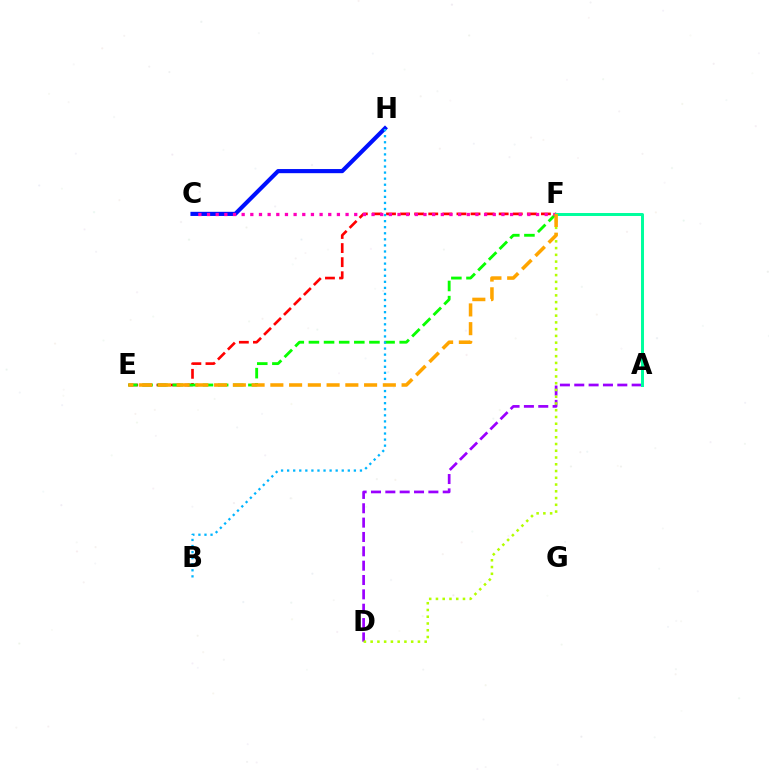{('E', 'F'): [{'color': '#ff0000', 'line_style': 'dashed', 'thickness': 1.91}, {'color': '#08ff00', 'line_style': 'dashed', 'thickness': 2.06}, {'color': '#ffa500', 'line_style': 'dashed', 'thickness': 2.55}], ('A', 'D'): [{'color': '#9b00ff', 'line_style': 'dashed', 'thickness': 1.95}], ('C', 'H'): [{'color': '#0010ff', 'line_style': 'solid', 'thickness': 2.98}], ('B', 'H'): [{'color': '#00b5ff', 'line_style': 'dotted', 'thickness': 1.65}], ('D', 'F'): [{'color': '#b3ff00', 'line_style': 'dotted', 'thickness': 1.84}], ('C', 'F'): [{'color': '#ff00bd', 'line_style': 'dotted', 'thickness': 2.35}], ('A', 'F'): [{'color': '#00ff9d', 'line_style': 'solid', 'thickness': 2.15}]}